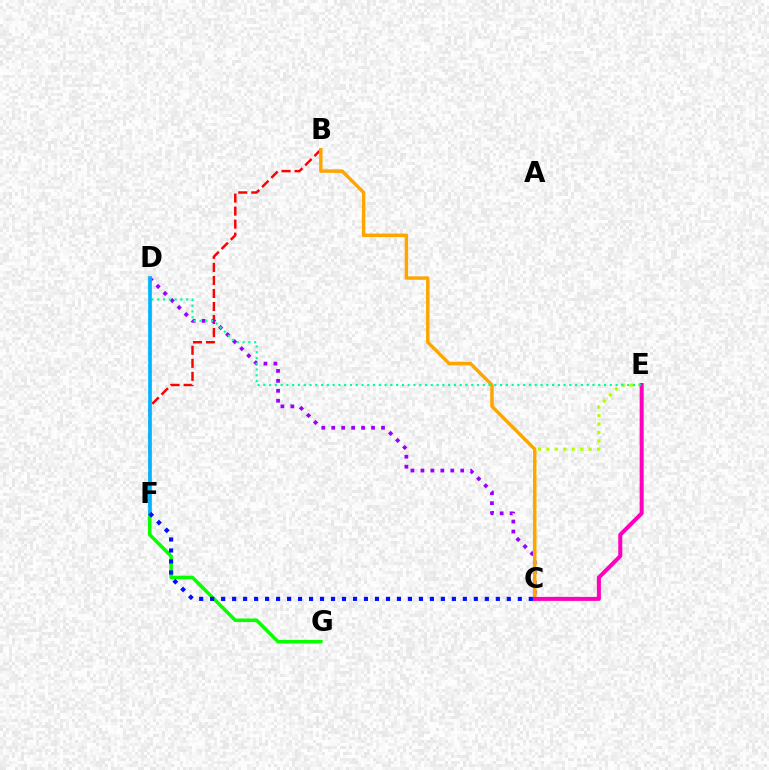{('F', 'G'): [{'color': '#08ff00', 'line_style': 'solid', 'thickness': 2.55}], ('B', 'F'): [{'color': '#ff0000', 'line_style': 'dashed', 'thickness': 1.77}], ('C', 'D'): [{'color': '#9b00ff', 'line_style': 'dotted', 'thickness': 2.7}], ('C', 'E'): [{'color': '#b3ff00', 'line_style': 'dotted', 'thickness': 2.3}, {'color': '#ff00bd', 'line_style': 'solid', 'thickness': 2.9}], ('B', 'C'): [{'color': '#ffa500', 'line_style': 'solid', 'thickness': 2.48}], ('D', 'E'): [{'color': '#00ff9d', 'line_style': 'dotted', 'thickness': 1.57}], ('D', 'F'): [{'color': '#00b5ff', 'line_style': 'solid', 'thickness': 2.65}], ('C', 'F'): [{'color': '#0010ff', 'line_style': 'dotted', 'thickness': 2.99}]}